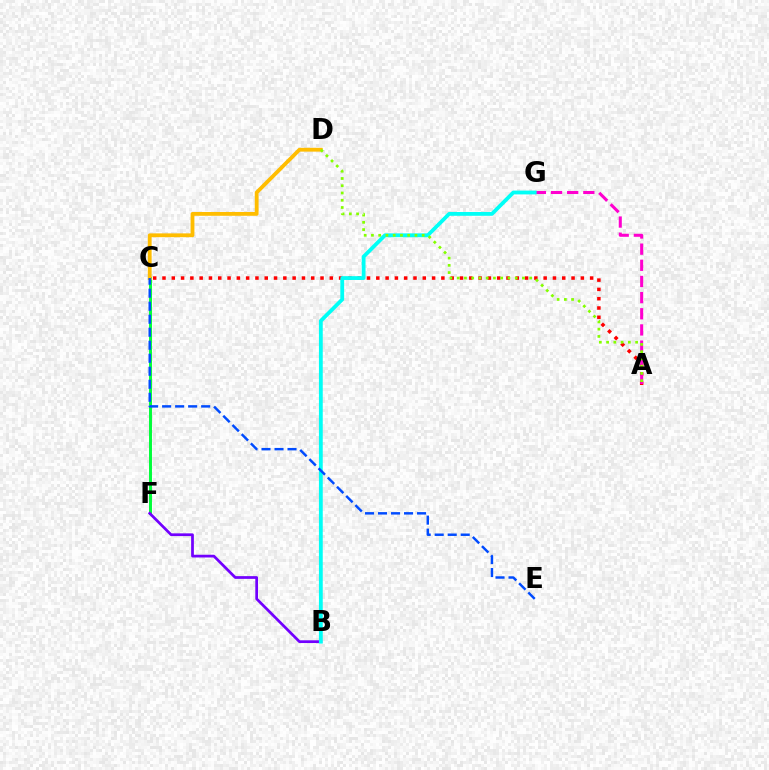{('C', 'F'): [{'color': '#00ff39', 'line_style': 'solid', 'thickness': 2.12}], ('A', 'C'): [{'color': '#ff0000', 'line_style': 'dotted', 'thickness': 2.53}], ('A', 'G'): [{'color': '#ff00cf', 'line_style': 'dashed', 'thickness': 2.19}], ('B', 'F'): [{'color': '#7200ff', 'line_style': 'solid', 'thickness': 1.97}], ('B', 'G'): [{'color': '#00fff6', 'line_style': 'solid', 'thickness': 2.75}], ('C', 'D'): [{'color': '#ffbd00', 'line_style': 'solid', 'thickness': 2.74}], ('C', 'E'): [{'color': '#004bff', 'line_style': 'dashed', 'thickness': 1.77}], ('A', 'D'): [{'color': '#84ff00', 'line_style': 'dotted', 'thickness': 1.97}]}